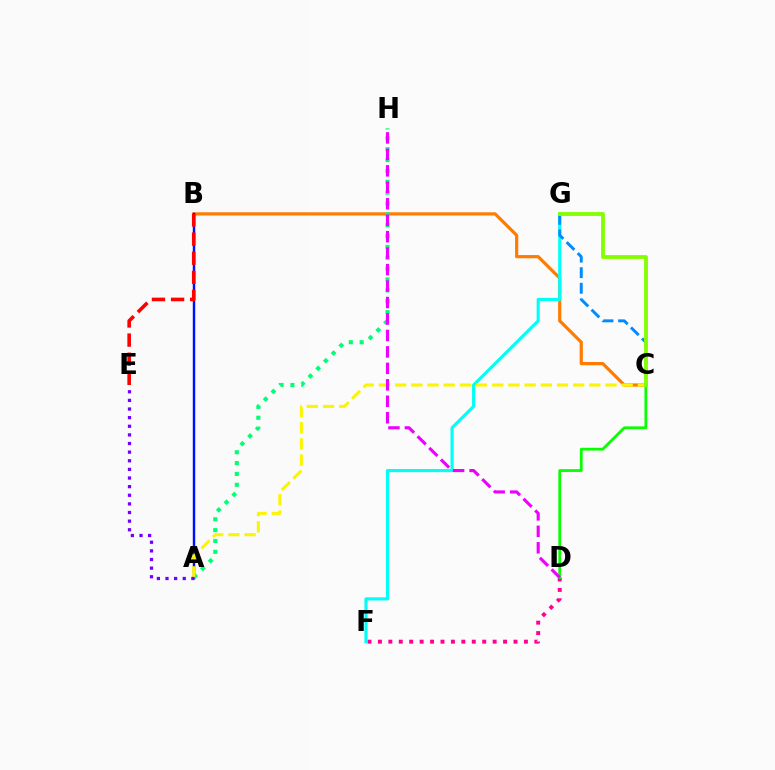{('B', 'C'): [{'color': '#ff7c00', 'line_style': 'solid', 'thickness': 2.31}], ('D', 'F'): [{'color': '#ff0094', 'line_style': 'dotted', 'thickness': 2.83}], ('A', 'B'): [{'color': '#0010ff', 'line_style': 'solid', 'thickness': 1.76}], ('A', 'H'): [{'color': '#00ff74', 'line_style': 'dotted', 'thickness': 2.95}], ('F', 'G'): [{'color': '#00fff6', 'line_style': 'solid', 'thickness': 2.26}], ('C', 'D'): [{'color': '#08ff00', 'line_style': 'solid', 'thickness': 2.0}], ('A', 'C'): [{'color': '#fcf500', 'line_style': 'dashed', 'thickness': 2.2}], ('C', 'G'): [{'color': '#008cff', 'line_style': 'dashed', 'thickness': 2.12}, {'color': '#84ff00', 'line_style': 'solid', 'thickness': 2.75}], ('D', 'H'): [{'color': '#ee00ff', 'line_style': 'dashed', 'thickness': 2.24}], ('B', 'E'): [{'color': '#ff0000', 'line_style': 'dashed', 'thickness': 2.6}], ('A', 'E'): [{'color': '#7200ff', 'line_style': 'dotted', 'thickness': 2.34}]}